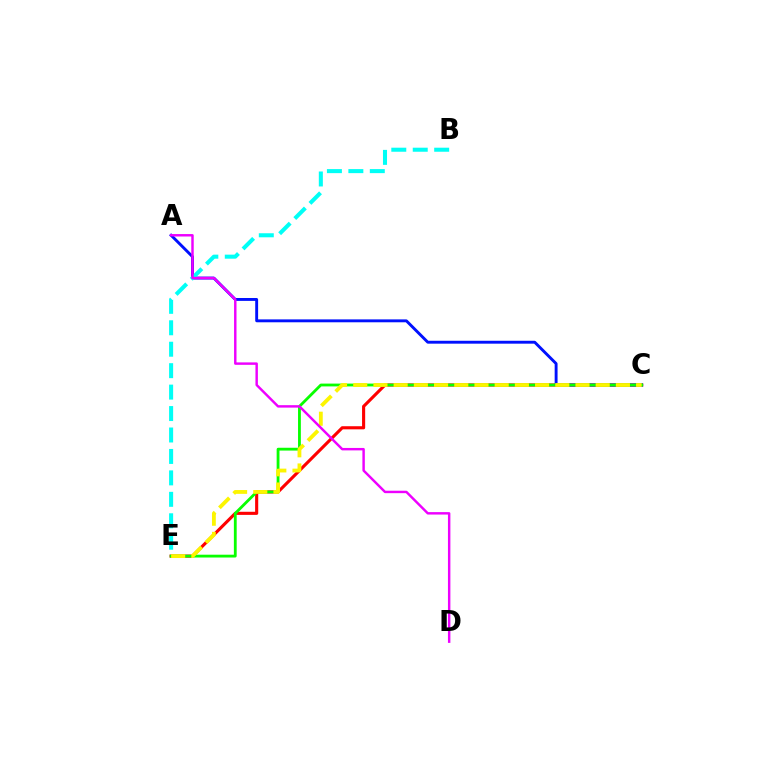{('C', 'E'): [{'color': '#ff0000', 'line_style': 'solid', 'thickness': 2.24}, {'color': '#08ff00', 'line_style': 'solid', 'thickness': 2.03}, {'color': '#fcf500', 'line_style': 'dashed', 'thickness': 2.74}], ('A', 'C'): [{'color': '#0010ff', 'line_style': 'solid', 'thickness': 2.09}], ('B', 'E'): [{'color': '#00fff6', 'line_style': 'dashed', 'thickness': 2.91}], ('A', 'D'): [{'color': '#ee00ff', 'line_style': 'solid', 'thickness': 1.76}]}